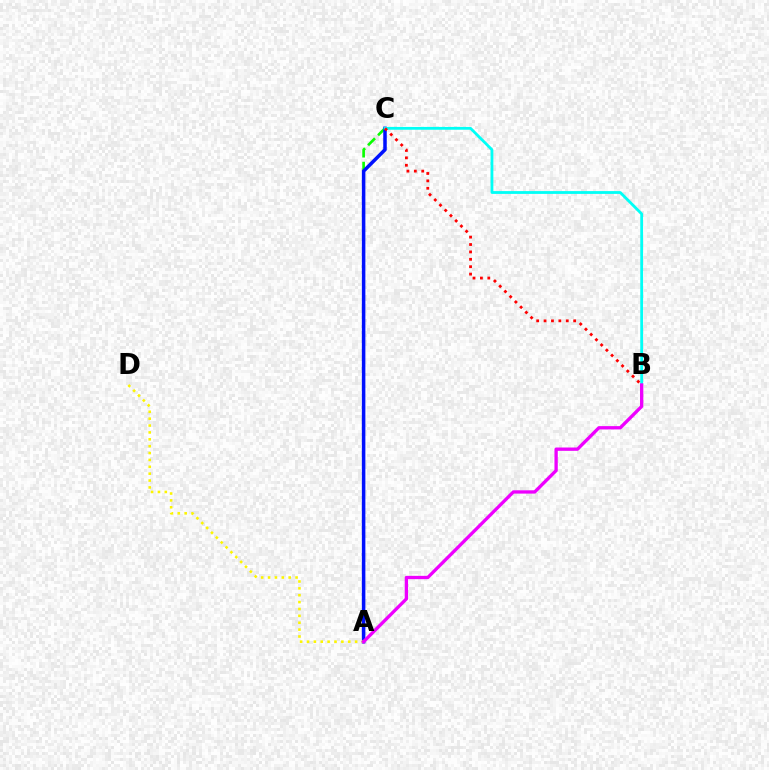{('A', 'C'): [{'color': '#08ff00', 'line_style': 'dashed', 'thickness': 1.92}, {'color': '#0010ff', 'line_style': 'solid', 'thickness': 2.53}], ('B', 'C'): [{'color': '#00fff6', 'line_style': 'solid', 'thickness': 2.01}, {'color': '#ff0000', 'line_style': 'dotted', 'thickness': 2.01}], ('A', 'D'): [{'color': '#fcf500', 'line_style': 'dotted', 'thickness': 1.87}], ('A', 'B'): [{'color': '#ee00ff', 'line_style': 'solid', 'thickness': 2.38}]}